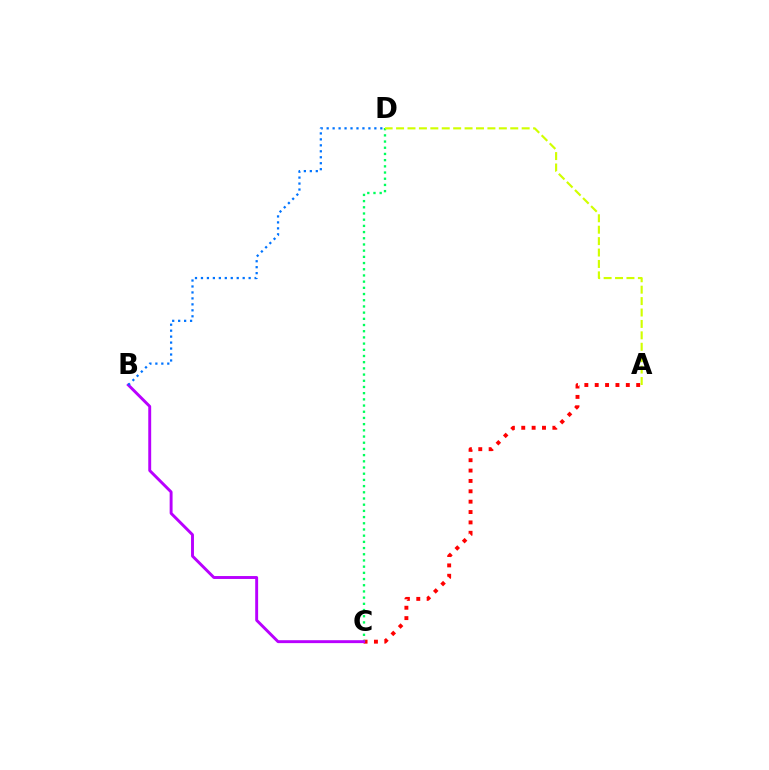{('A', 'C'): [{'color': '#ff0000', 'line_style': 'dotted', 'thickness': 2.82}], ('C', 'D'): [{'color': '#00ff5c', 'line_style': 'dotted', 'thickness': 1.68}], ('B', 'C'): [{'color': '#b900ff', 'line_style': 'solid', 'thickness': 2.1}], ('A', 'D'): [{'color': '#d1ff00', 'line_style': 'dashed', 'thickness': 1.55}], ('B', 'D'): [{'color': '#0074ff', 'line_style': 'dotted', 'thickness': 1.62}]}